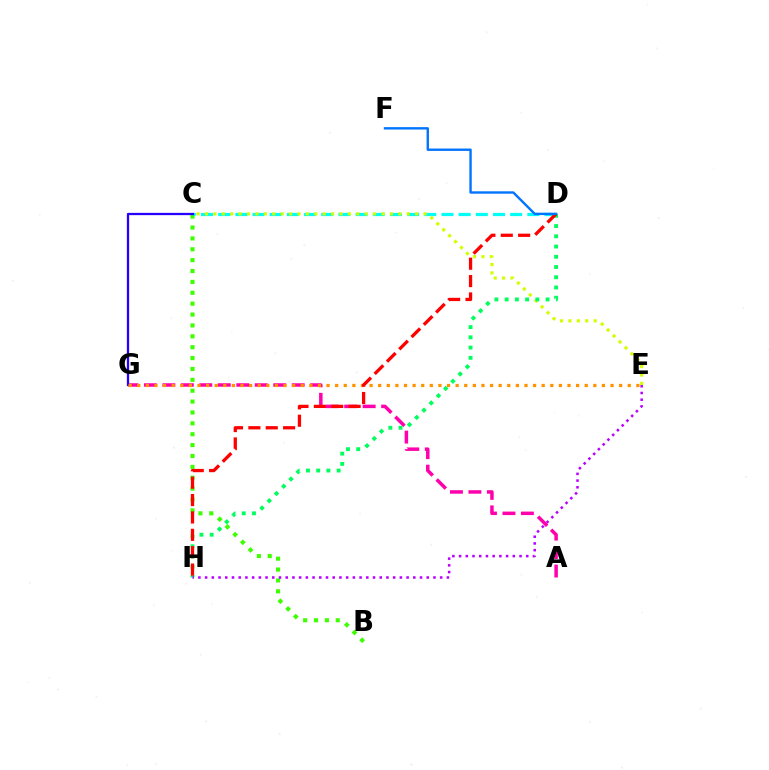{('B', 'C'): [{'color': '#3dff00', 'line_style': 'dotted', 'thickness': 2.96}], ('A', 'G'): [{'color': '#ff00ac', 'line_style': 'dashed', 'thickness': 2.51}], ('C', 'D'): [{'color': '#00fff6', 'line_style': 'dashed', 'thickness': 2.33}], ('C', 'G'): [{'color': '#2500ff', 'line_style': 'solid', 'thickness': 1.64}], ('C', 'E'): [{'color': '#d1ff00', 'line_style': 'dotted', 'thickness': 2.28}], ('D', 'H'): [{'color': '#00ff5c', 'line_style': 'dotted', 'thickness': 2.78}, {'color': '#ff0000', 'line_style': 'dashed', 'thickness': 2.36}], ('E', 'H'): [{'color': '#b900ff', 'line_style': 'dotted', 'thickness': 1.82}], ('E', 'G'): [{'color': '#ff9400', 'line_style': 'dotted', 'thickness': 2.34}], ('D', 'F'): [{'color': '#0074ff', 'line_style': 'solid', 'thickness': 1.72}]}